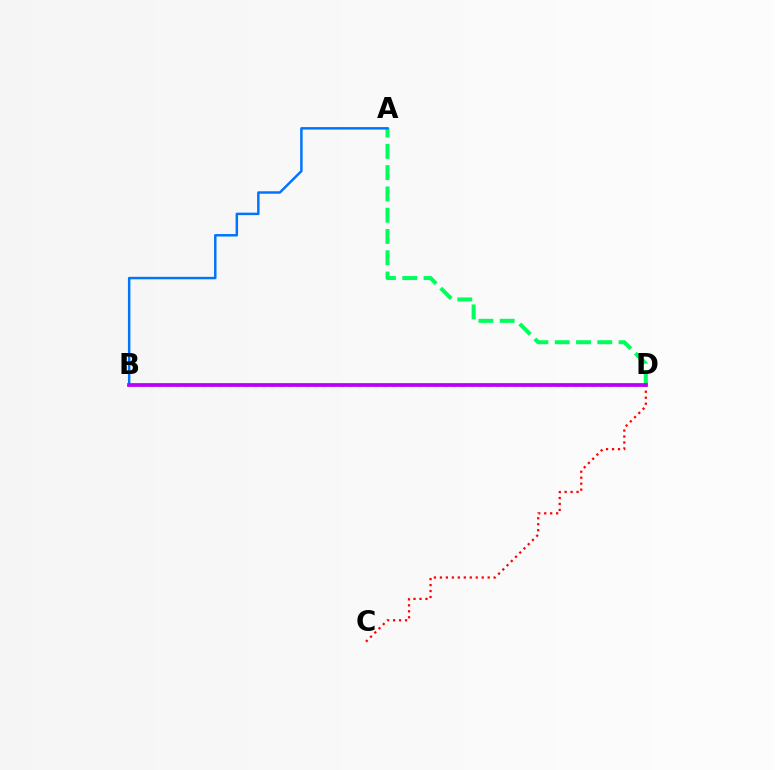{('A', 'D'): [{'color': '#00ff5c', 'line_style': 'dashed', 'thickness': 2.89}], ('B', 'D'): [{'color': '#d1ff00', 'line_style': 'dotted', 'thickness': 2.35}, {'color': '#b900ff', 'line_style': 'solid', 'thickness': 2.69}], ('C', 'D'): [{'color': '#ff0000', 'line_style': 'dotted', 'thickness': 1.62}], ('A', 'B'): [{'color': '#0074ff', 'line_style': 'solid', 'thickness': 1.77}]}